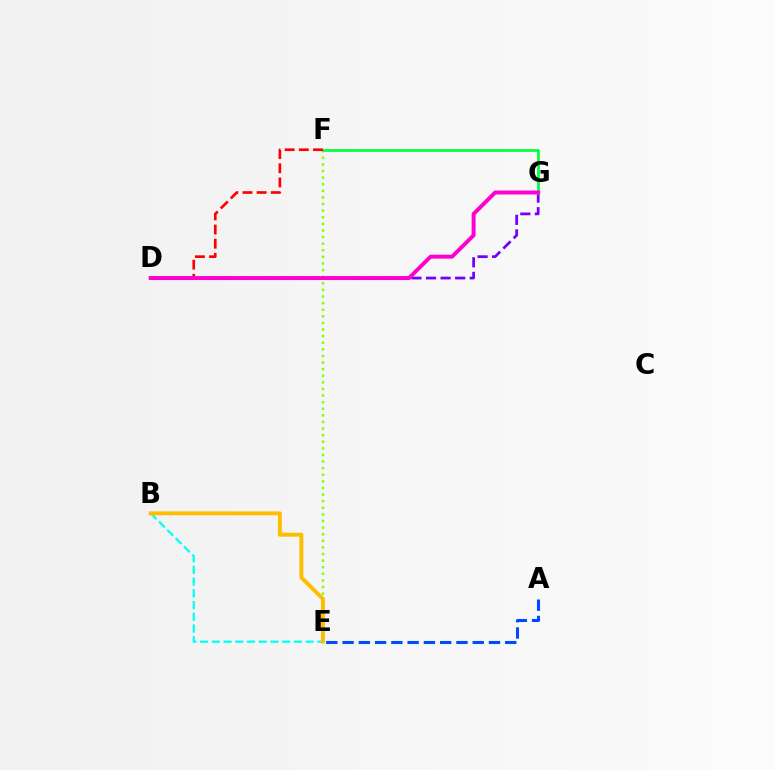{('A', 'E'): [{'color': '#004bff', 'line_style': 'dashed', 'thickness': 2.21}], ('E', 'F'): [{'color': '#84ff00', 'line_style': 'dotted', 'thickness': 1.79}], ('D', 'G'): [{'color': '#7200ff', 'line_style': 'dashed', 'thickness': 1.98}, {'color': '#ff00cf', 'line_style': 'solid', 'thickness': 2.85}], ('F', 'G'): [{'color': '#00ff39', 'line_style': 'solid', 'thickness': 1.95}], ('D', 'F'): [{'color': '#ff0000', 'line_style': 'dashed', 'thickness': 1.92}], ('B', 'E'): [{'color': '#00fff6', 'line_style': 'dashed', 'thickness': 1.59}, {'color': '#ffbd00', 'line_style': 'solid', 'thickness': 2.81}]}